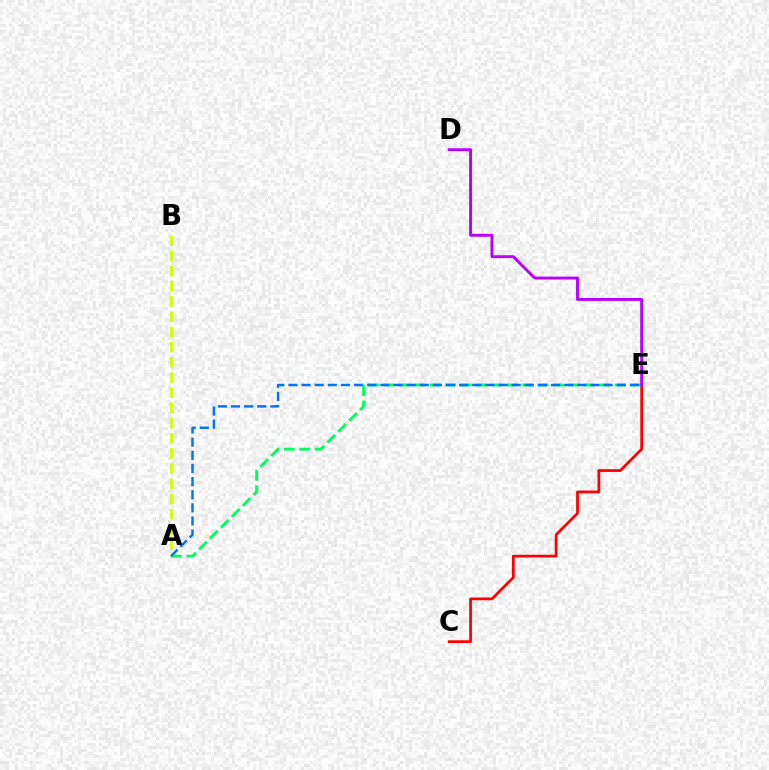{('A', 'B'): [{'color': '#d1ff00', 'line_style': 'dashed', 'thickness': 2.06}], ('C', 'E'): [{'color': '#ff0000', 'line_style': 'solid', 'thickness': 1.98}], ('A', 'E'): [{'color': '#00ff5c', 'line_style': 'dashed', 'thickness': 2.09}, {'color': '#0074ff', 'line_style': 'dashed', 'thickness': 1.78}], ('D', 'E'): [{'color': '#b900ff', 'line_style': 'solid', 'thickness': 2.1}]}